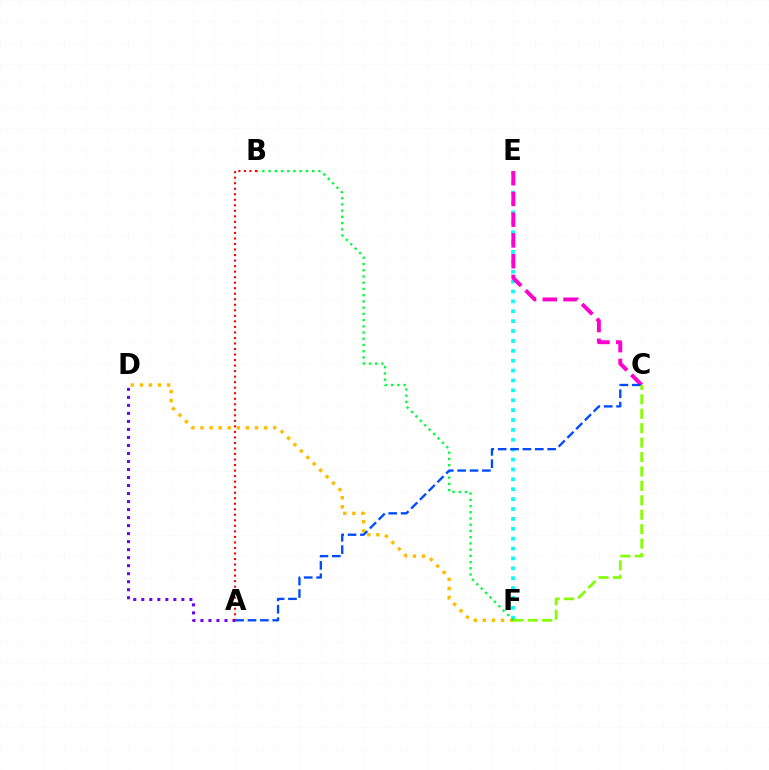{('D', 'F'): [{'color': '#ffbd00', 'line_style': 'dotted', 'thickness': 2.47}], ('E', 'F'): [{'color': '#00fff6', 'line_style': 'dotted', 'thickness': 2.69}], ('A', 'D'): [{'color': '#7200ff', 'line_style': 'dotted', 'thickness': 2.18}], ('C', 'E'): [{'color': '#ff00cf', 'line_style': 'dashed', 'thickness': 2.82}], ('B', 'F'): [{'color': '#00ff39', 'line_style': 'dotted', 'thickness': 1.69}], ('A', 'B'): [{'color': '#ff0000', 'line_style': 'dotted', 'thickness': 1.5}], ('A', 'C'): [{'color': '#004bff', 'line_style': 'dashed', 'thickness': 1.68}], ('C', 'F'): [{'color': '#84ff00', 'line_style': 'dashed', 'thickness': 1.96}]}